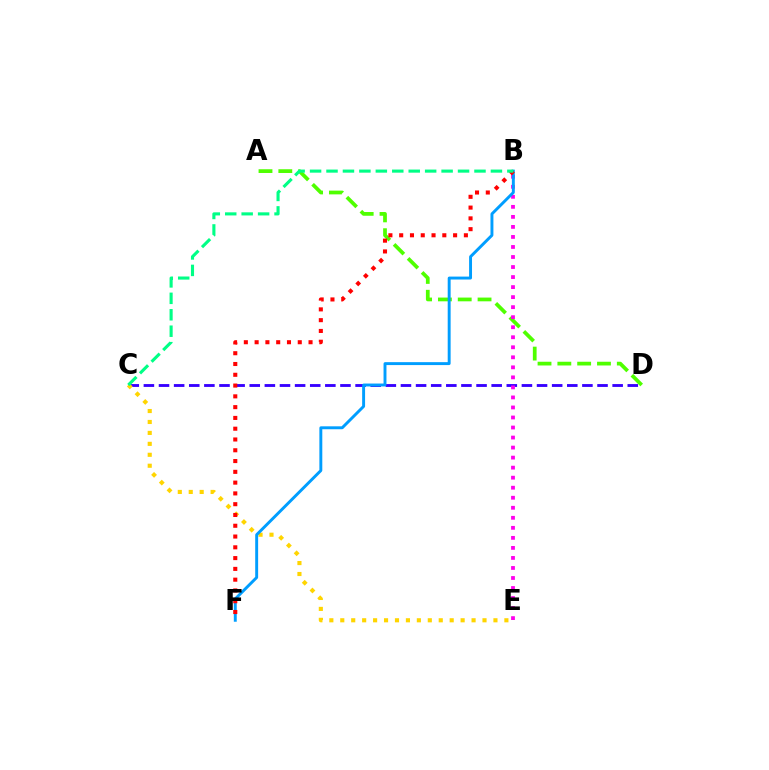{('C', 'D'): [{'color': '#3700ff', 'line_style': 'dashed', 'thickness': 2.05}], ('C', 'E'): [{'color': '#ffd500', 'line_style': 'dotted', 'thickness': 2.97}], ('A', 'D'): [{'color': '#4fff00', 'line_style': 'dashed', 'thickness': 2.69}], ('B', 'E'): [{'color': '#ff00ed', 'line_style': 'dotted', 'thickness': 2.73}], ('B', 'F'): [{'color': '#009eff', 'line_style': 'solid', 'thickness': 2.11}, {'color': '#ff0000', 'line_style': 'dotted', 'thickness': 2.93}], ('B', 'C'): [{'color': '#00ff86', 'line_style': 'dashed', 'thickness': 2.23}]}